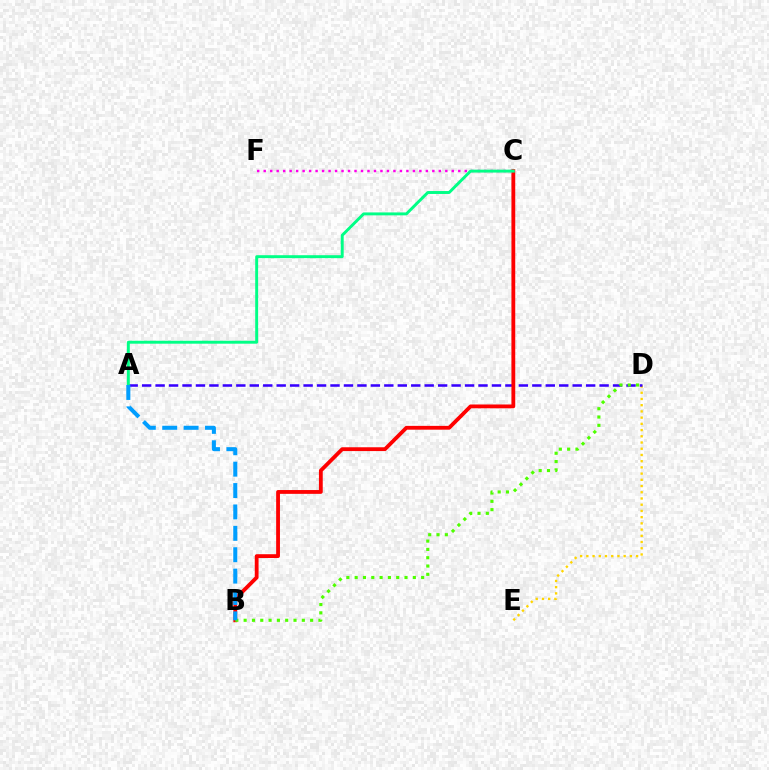{('D', 'E'): [{'color': '#ffd500', 'line_style': 'dotted', 'thickness': 1.69}], ('A', 'D'): [{'color': '#3700ff', 'line_style': 'dashed', 'thickness': 1.83}], ('B', 'C'): [{'color': '#ff0000', 'line_style': 'solid', 'thickness': 2.74}], ('B', 'D'): [{'color': '#4fff00', 'line_style': 'dotted', 'thickness': 2.26}], ('C', 'F'): [{'color': '#ff00ed', 'line_style': 'dotted', 'thickness': 1.76}], ('A', 'C'): [{'color': '#00ff86', 'line_style': 'solid', 'thickness': 2.11}], ('A', 'B'): [{'color': '#009eff', 'line_style': 'dashed', 'thickness': 2.91}]}